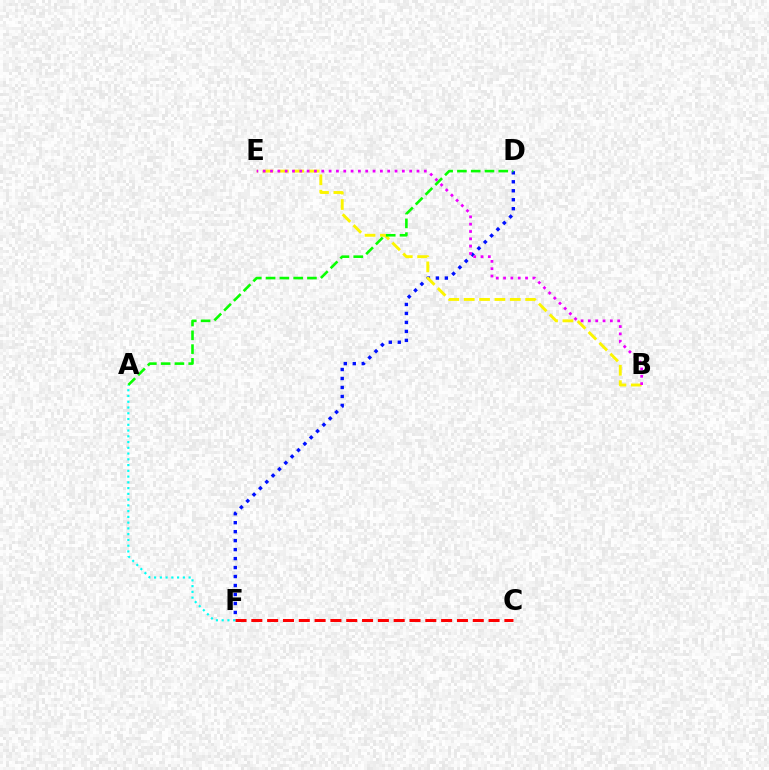{('D', 'F'): [{'color': '#0010ff', 'line_style': 'dotted', 'thickness': 2.44}], ('C', 'F'): [{'color': '#ff0000', 'line_style': 'dashed', 'thickness': 2.15}], ('B', 'E'): [{'color': '#fcf500', 'line_style': 'dashed', 'thickness': 2.09}, {'color': '#ee00ff', 'line_style': 'dotted', 'thickness': 1.99}], ('A', 'D'): [{'color': '#08ff00', 'line_style': 'dashed', 'thickness': 1.87}], ('A', 'F'): [{'color': '#00fff6', 'line_style': 'dotted', 'thickness': 1.56}]}